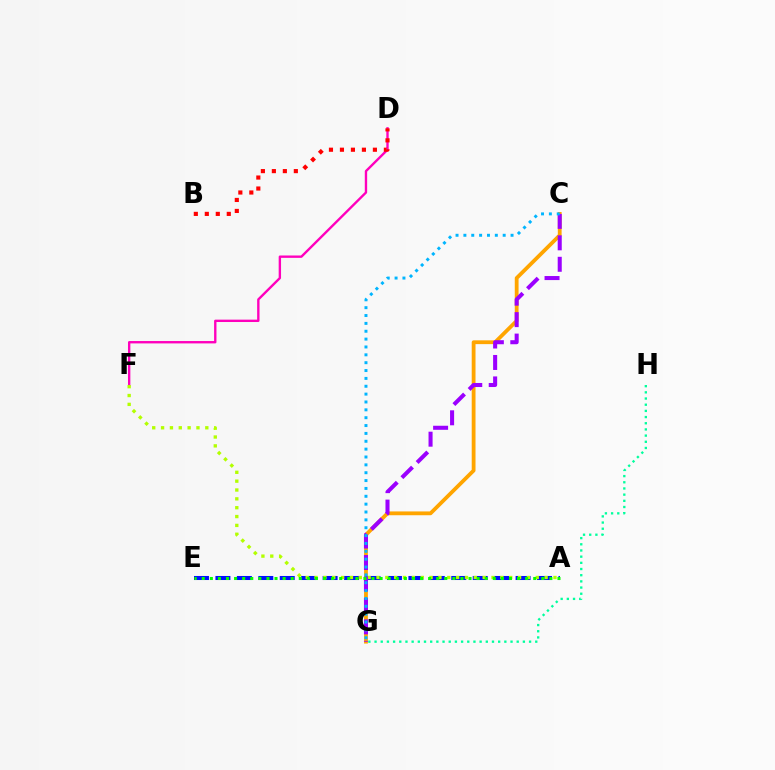{('D', 'F'): [{'color': '#ff00bd', 'line_style': 'solid', 'thickness': 1.7}], ('G', 'H'): [{'color': '#00ff9d', 'line_style': 'dotted', 'thickness': 1.68}], ('C', 'G'): [{'color': '#ffa500', 'line_style': 'solid', 'thickness': 2.74}, {'color': '#9b00ff', 'line_style': 'dashed', 'thickness': 2.91}, {'color': '#00b5ff', 'line_style': 'dotted', 'thickness': 2.14}], ('A', 'E'): [{'color': '#0010ff', 'line_style': 'dashed', 'thickness': 2.91}, {'color': '#08ff00', 'line_style': 'dotted', 'thickness': 2.2}], ('A', 'F'): [{'color': '#b3ff00', 'line_style': 'dotted', 'thickness': 2.4}], ('B', 'D'): [{'color': '#ff0000', 'line_style': 'dotted', 'thickness': 2.98}]}